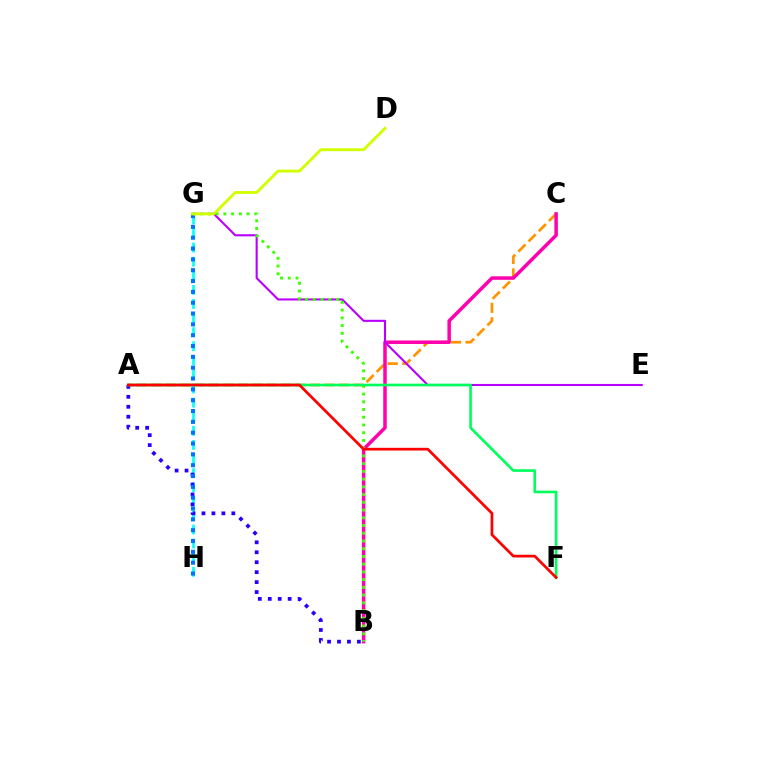{('A', 'C'): [{'color': '#ff9400', 'line_style': 'dashed', 'thickness': 1.96}], ('G', 'H'): [{'color': '#00fff6', 'line_style': 'dashed', 'thickness': 1.91}, {'color': '#0074ff', 'line_style': 'dotted', 'thickness': 2.94}], ('B', 'C'): [{'color': '#ff00ac', 'line_style': 'solid', 'thickness': 2.51}], ('A', 'B'): [{'color': '#2500ff', 'line_style': 'dotted', 'thickness': 2.7}], ('E', 'G'): [{'color': '#b900ff', 'line_style': 'solid', 'thickness': 1.52}], ('B', 'G'): [{'color': '#3dff00', 'line_style': 'dotted', 'thickness': 2.1}], ('A', 'F'): [{'color': '#00ff5c', 'line_style': 'solid', 'thickness': 1.9}, {'color': '#ff0000', 'line_style': 'solid', 'thickness': 1.96}], ('D', 'G'): [{'color': '#d1ff00', 'line_style': 'solid', 'thickness': 2.06}]}